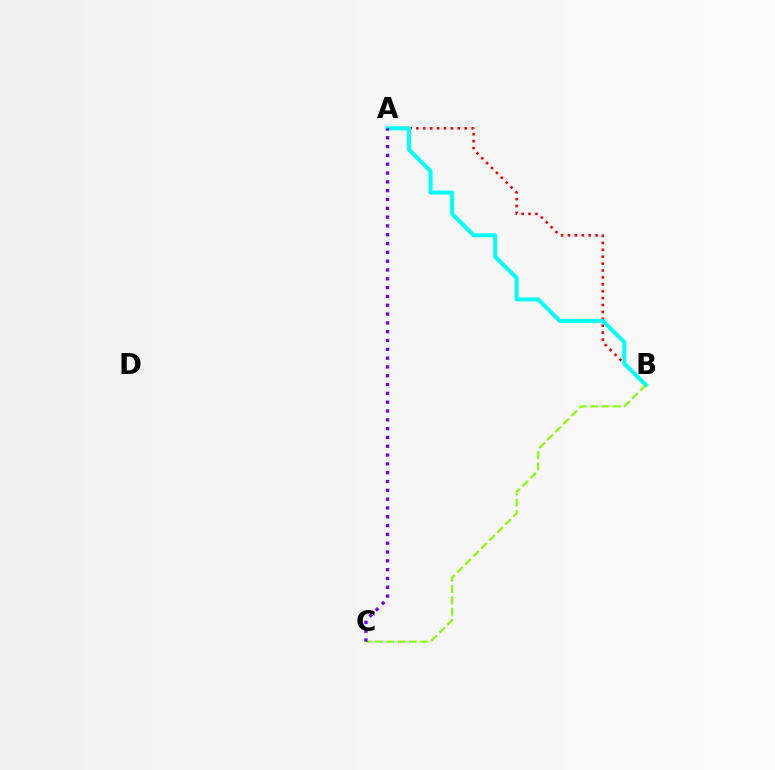{('A', 'B'): [{'color': '#ff0000', 'line_style': 'dotted', 'thickness': 1.87}, {'color': '#00fff6', 'line_style': 'solid', 'thickness': 2.89}], ('B', 'C'): [{'color': '#84ff00', 'line_style': 'dashed', 'thickness': 1.54}], ('A', 'C'): [{'color': '#7200ff', 'line_style': 'dotted', 'thickness': 2.39}]}